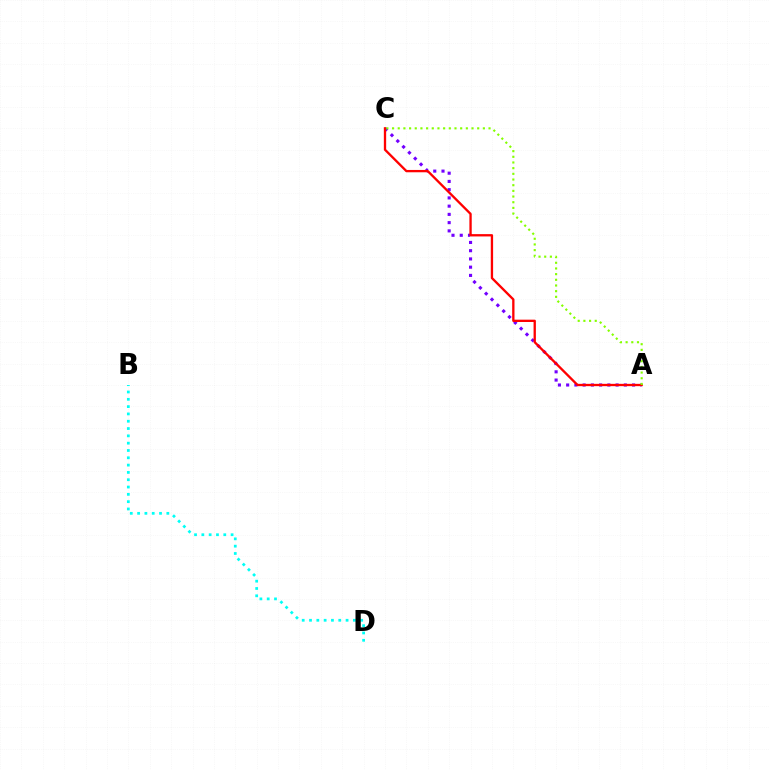{('A', 'C'): [{'color': '#7200ff', 'line_style': 'dotted', 'thickness': 2.24}, {'color': '#ff0000', 'line_style': 'solid', 'thickness': 1.67}, {'color': '#84ff00', 'line_style': 'dotted', 'thickness': 1.54}], ('B', 'D'): [{'color': '#00fff6', 'line_style': 'dotted', 'thickness': 1.99}]}